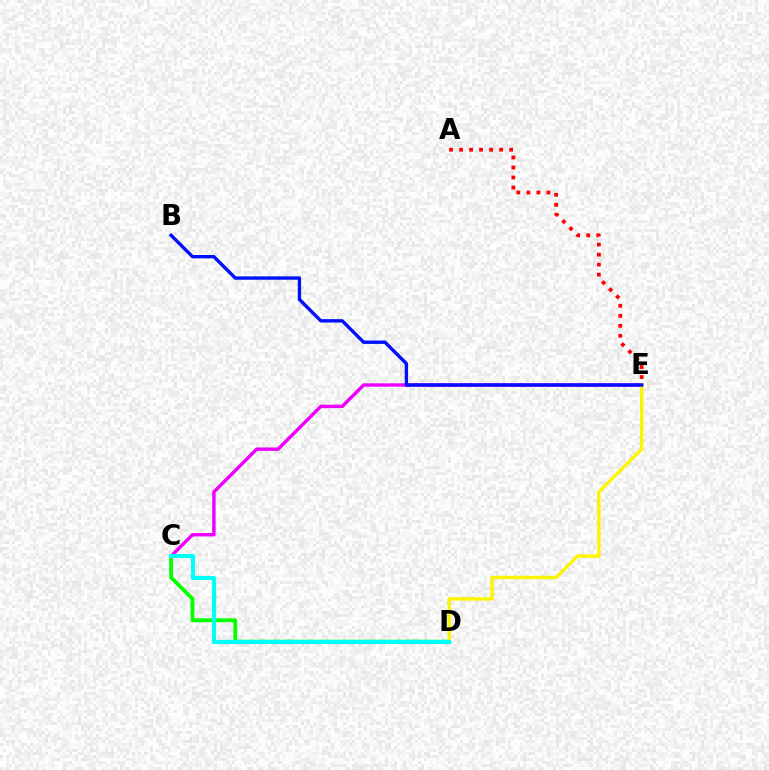{('C', 'D'): [{'color': '#08ff00', 'line_style': 'solid', 'thickness': 2.77}, {'color': '#00fff6', 'line_style': 'solid', 'thickness': 2.98}], ('C', 'E'): [{'color': '#ee00ff', 'line_style': 'solid', 'thickness': 2.45}], ('A', 'E'): [{'color': '#ff0000', 'line_style': 'dotted', 'thickness': 2.72}], ('D', 'E'): [{'color': '#fcf500', 'line_style': 'solid', 'thickness': 2.44}], ('B', 'E'): [{'color': '#0010ff', 'line_style': 'solid', 'thickness': 2.43}]}